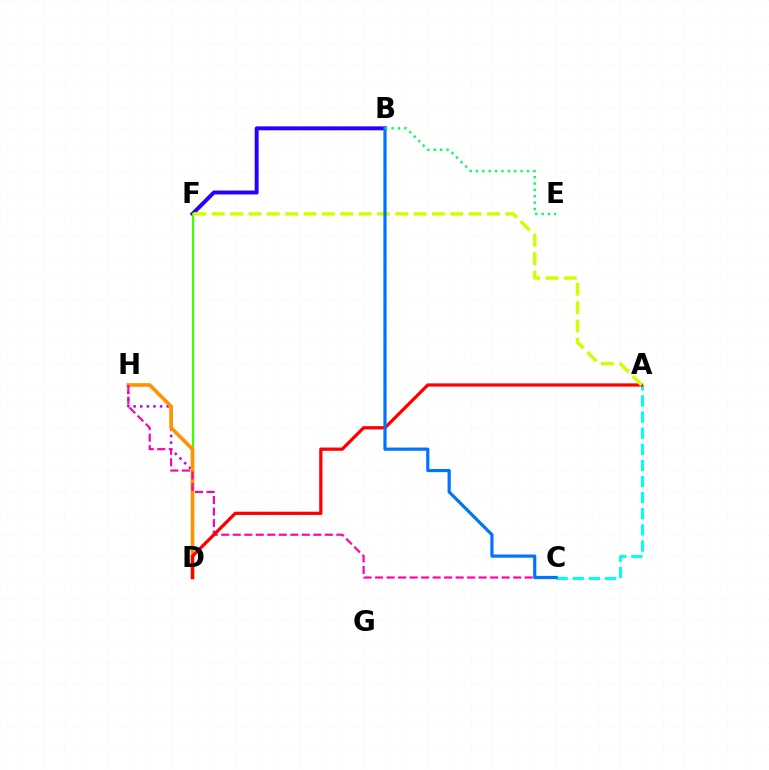{('B', 'F'): [{'color': '#2500ff', 'line_style': 'solid', 'thickness': 2.83}], ('D', 'F'): [{'color': '#3dff00', 'line_style': 'solid', 'thickness': 1.59}], ('D', 'H'): [{'color': '#b900ff', 'line_style': 'dotted', 'thickness': 1.8}, {'color': '#ff9400', 'line_style': 'solid', 'thickness': 2.64}], ('A', 'C'): [{'color': '#00fff6', 'line_style': 'dashed', 'thickness': 2.19}], ('C', 'H'): [{'color': '#ff00ac', 'line_style': 'dashed', 'thickness': 1.56}], ('A', 'D'): [{'color': '#ff0000', 'line_style': 'solid', 'thickness': 2.34}], ('A', 'F'): [{'color': '#d1ff00', 'line_style': 'dashed', 'thickness': 2.49}], ('B', 'C'): [{'color': '#0074ff', 'line_style': 'solid', 'thickness': 2.3}], ('B', 'E'): [{'color': '#00ff5c', 'line_style': 'dotted', 'thickness': 1.73}]}